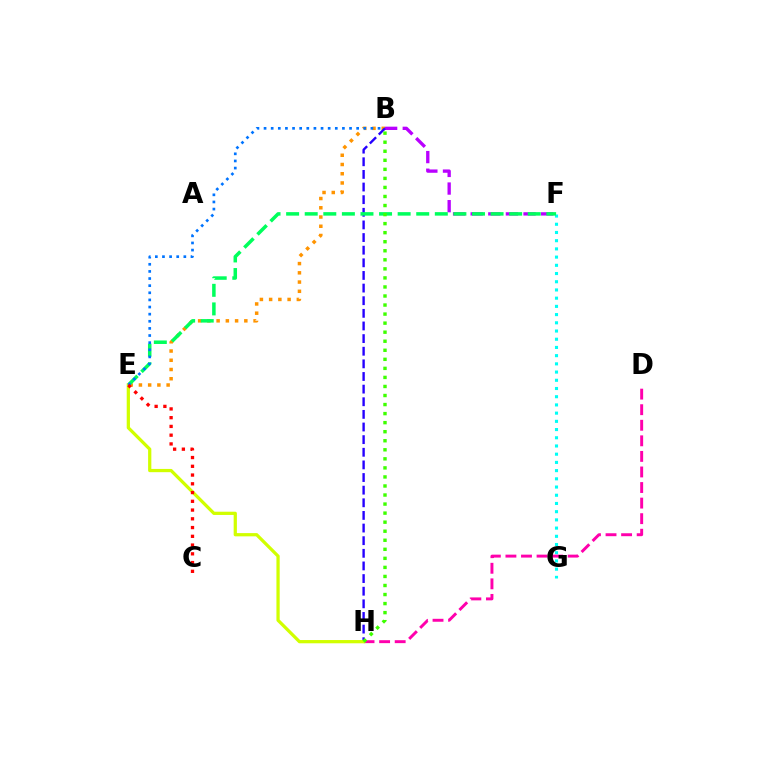{('F', 'G'): [{'color': '#00fff6', 'line_style': 'dotted', 'thickness': 2.23}], ('B', 'E'): [{'color': '#ff9400', 'line_style': 'dotted', 'thickness': 2.51}, {'color': '#0074ff', 'line_style': 'dotted', 'thickness': 1.94}], ('B', 'F'): [{'color': '#b900ff', 'line_style': 'dashed', 'thickness': 2.39}], ('B', 'H'): [{'color': '#2500ff', 'line_style': 'dashed', 'thickness': 1.72}, {'color': '#3dff00', 'line_style': 'dotted', 'thickness': 2.46}], ('D', 'H'): [{'color': '#ff00ac', 'line_style': 'dashed', 'thickness': 2.11}], ('E', 'F'): [{'color': '#00ff5c', 'line_style': 'dashed', 'thickness': 2.52}], ('E', 'H'): [{'color': '#d1ff00', 'line_style': 'solid', 'thickness': 2.34}], ('C', 'E'): [{'color': '#ff0000', 'line_style': 'dotted', 'thickness': 2.38}]}